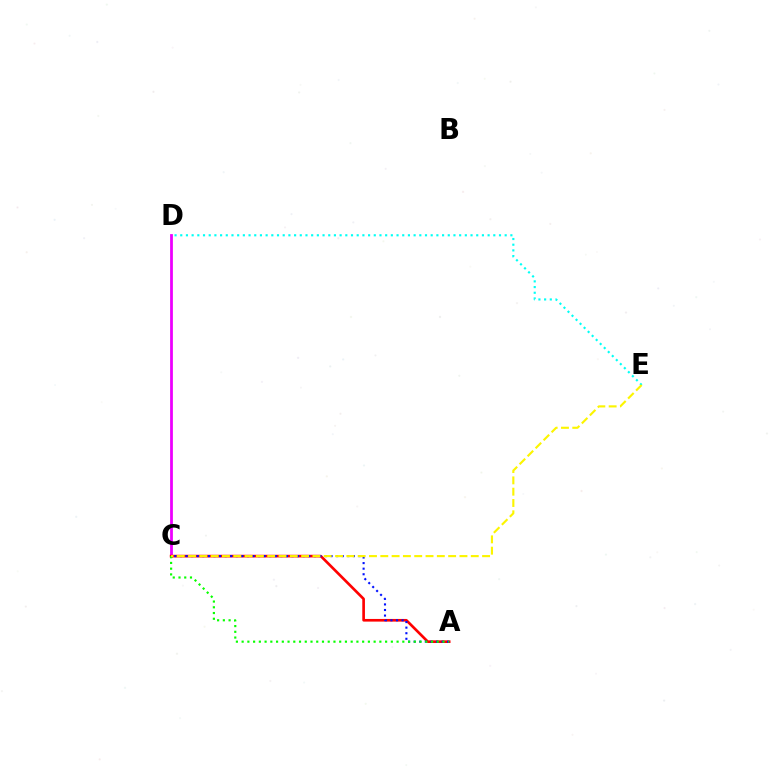{('D', 'E'): [{'color': '#00fff6', 'line_style': 'dotted', 'thickness': 1.55}], ('C', 'D'): [{'color': '#ee00ff', 'line_style': 'solid', 'thickness': 1.99}], ('A', 'C'): [{'color': '#ff0000', 'line_style': 'solid', 'thickness': 1.91}, {'color': '#0010ff', 'line_style': 'dotted', 'thickness': 1.51}, {'color': '#08ff00', 'line_style': 'dotted', 'thickness': 1.56}], ('C', 'E'): [{'color': '#fcf500', 'line_style': 'dashed', 'thickness': 1.54}]}